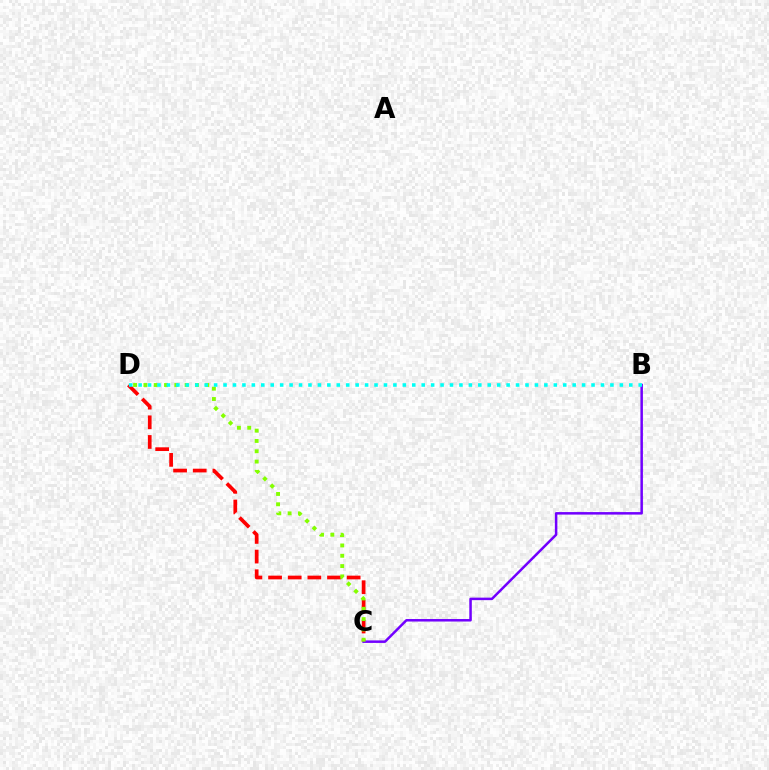{('C', 'D'): [{'color': '#ff0000', 'line_style': 'dashed', 'thickness': 2.67}, {'color': '#84ff00', 'line_style': 'dotted', 'thickness': 2.8}], ('B', 'C'): [{'color': '#7200ff', 'line_style': 'solid', 'thickness': 1.8}], ('B', 'D'): [{'color': '#00fff6', 'line_style': 'dotted', 'thickness': 2.56}]}